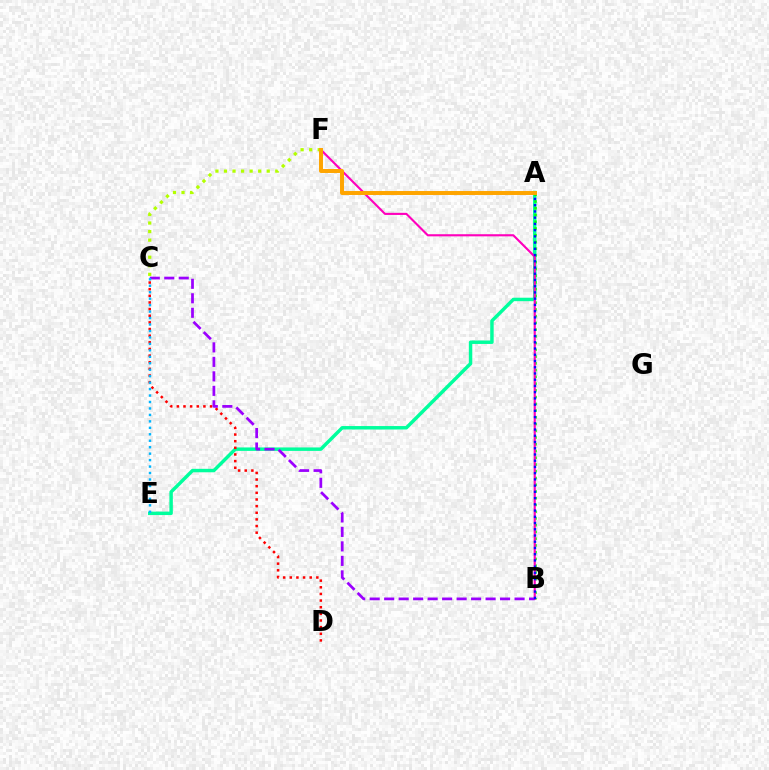{('A', 'E'): [{'color': '#00ff9d', 'line_style': 'solid', 'thickness': 2.49}], ('A', 'B'): [{'color': '#08ff00', 'line_style': 'dotted', 'thickness': 1.83}, {'color': '#0010ff', 'line_style': 'dotted', 'thickness': 1.69}], ('B', 'F'): [{'color': '#ff00bd', 'line_style': 'solid', 'thickness': 1.53}], ('C', 'D'): [{'color': '#ff0000', 'line_style': 'dotted', 'thickness': 1.8}], ('C', 'F'): [{'color': '#b3ff00', 'line_style': 'dotted', 'thickness': 2.32}], ('B', 'C'): [{'color': '#9b00ff', 'line_style': 'dashed', 'thickness': 1.97}], ('C', 'E'): [{'color': '#00b5ff', 'line_style': 'dotted', 'thickness': 1.75}], ('A', 'F'): [{'color': '#ffa500', 'line_style': 'solid', 'thickness': 2.85}]}